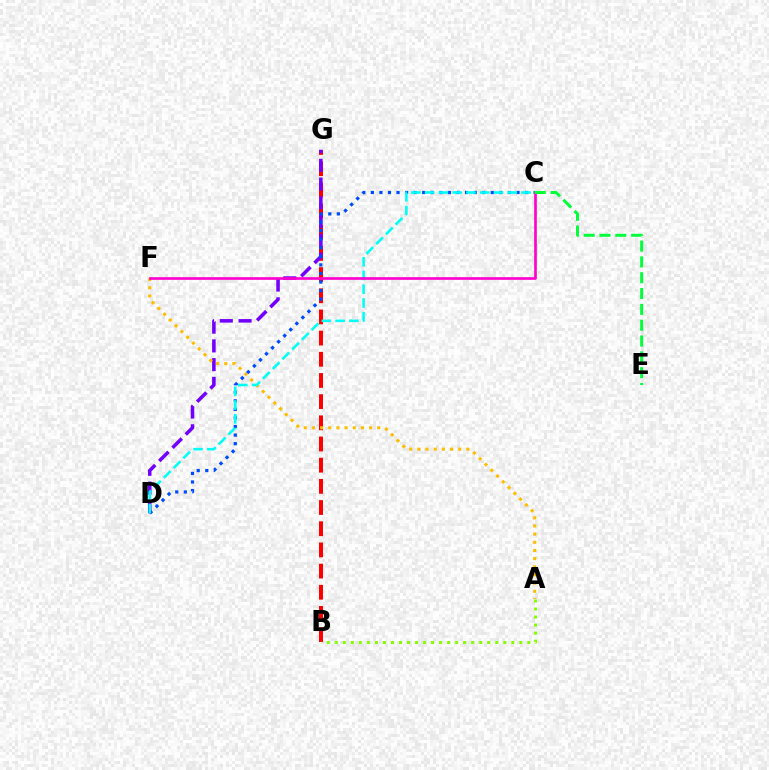{('B', 'G'): [{'color': '#ff0000', 'line_style': 'dashed', 'thickness': 2.88}], ('D', 'G'): [{'color': '#7200ff', 'line_style': 'dashed', 'thickness': 2.55}], ('A', 'F'): [{'color': '#ffbd00', 'line_style': 'dotted', 'thickness': 2.22}], ('C', 'D'): [{'color': '#004bff', 'line_style': 'dotted', 'thickness': 2.33}, {'color': '#00fff6', 'line_style': 'dashed', 'thickness': 1.87}], ('A', 'B'): [{'color': '#84ff00', 'line_style': 'dotted', 'thickness': 2.18}], ('C', 'F'): [{'color': '#ff00cf', 'line_style': 'solid', 'thickness': 1.92}], ('C', 'E'): [{'color': '#00ff39', 'line_style': 'dashed', 'thickness': 2.15}]}